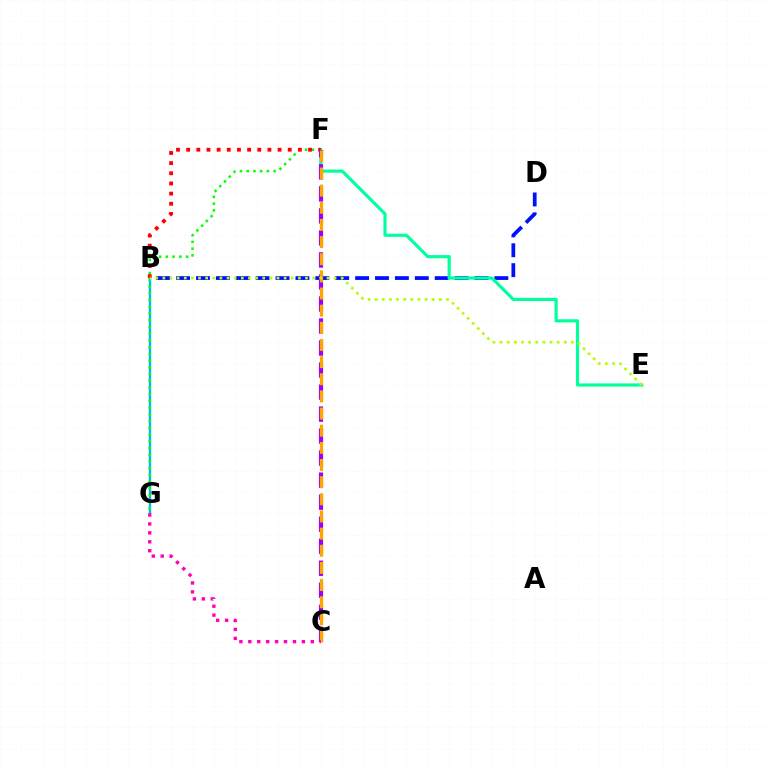{('B', 'D'): [{'color': '#0010ff', 'line_style': 'dashed', 'thickness': 2.7}], ('E', 'F'): [{'color': '#00ff9d', 'line_style': 'solid', 'thickness': 2.27}], ('B', 'G'): [{'color': '#00b5ff', 'line_style': 'solid', 'thickness': 1.72}], ('F', 'G'): [{'color': '#08ff00', 'line_style': 'dotted', 'thickness': 1.83}], ('B', 'F'): [{'color': '#ff0000', 'line_style': 'dotted', 'thickness': 2.76}], ('C', 'F'): [{'color': '#9b00ff', 'line_style': 'dashed', 'thickness': 2.99}, {'color': '#ffa500', 'line_style': 'dashed', 'thickness': 2.33}], ('B', 'E'): [{'color': '#b3ff00', 'line_style': 'dotted', 'thickness': 1.94}], ('C', 'G'): [{'color': '#ff00bd', 'line_style': 'dotted', 'thickness': 2.43}]}